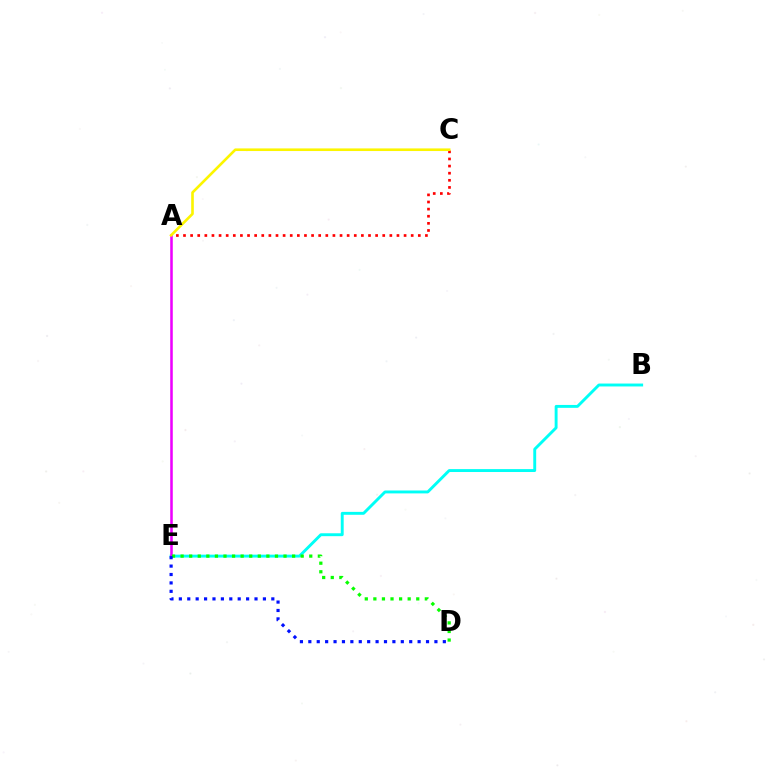{('B', 'E'): [{'color': '#00fff6', 'line_style': 'solid', 'thickness': 2.09}], ('A', 'C'): [{'color': '#ff0000', 'line_style': 'dotted', 'thickness': 1.93}, {'color': '#fcf500', 'line_style': 'solid', 'thickness': 1.89}], ('A', 'E'): [{'color': '#ee00ff', 'line_style': 'solid', 'thickness': 1.83}], ('D', 'E'): [{'color': '#08ff00', 'line_style': 'dotted', 'thickness': 2.33}, {'color': '#0010ff', 'line_style': 'dotted', 'thickness': 2.28}]}